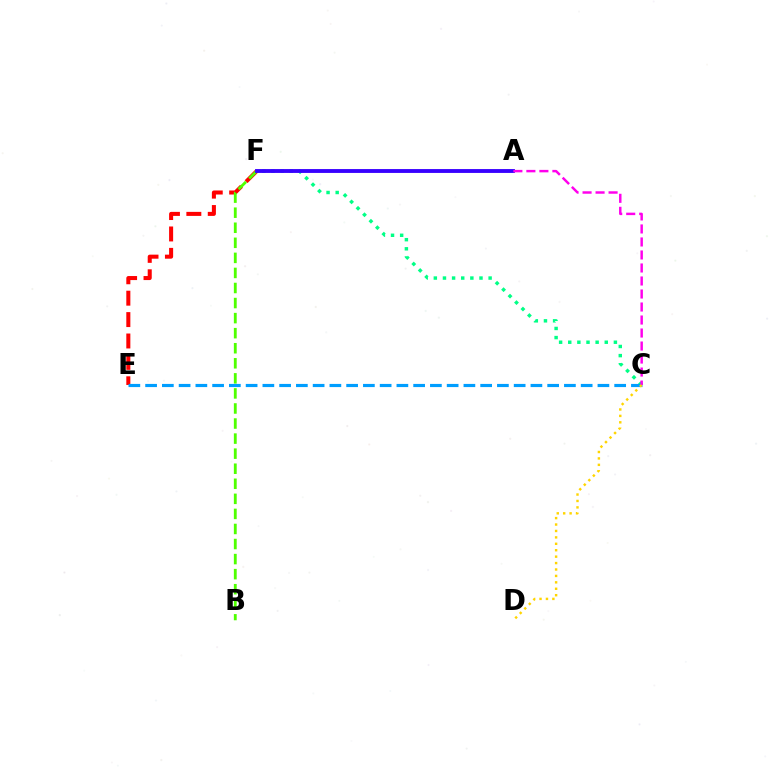{('E', 'F'): [{'color': '#ff0000', 'line_style': 'dashed', 'thickness': 2.91}], ('B', 'F'): [{'color': '#4fff00', 'line_style': 'dashed', 'thickness': 2.05}], ('C', 'F'): [{'color': '#00ff86', 'line_style': 'dotted', 'thickness': 2.48}], ('A', 'F'): [{'color': '#3700ff', 'line_style': 'solid', 'thickness': 2.78}], ('C', 'E'): [{'color': '#009eff', 'line_style': 'dashed', 'thickness': 2.28}], ('A', 'C'): [{'color': '#ff00ed', 'line_style': 'dashed', 'thickness': 1.77}], ('C', 'D'): [{'color': '#ffd500', 'line_style': 'dotted', 'thickness': 1.75}]}